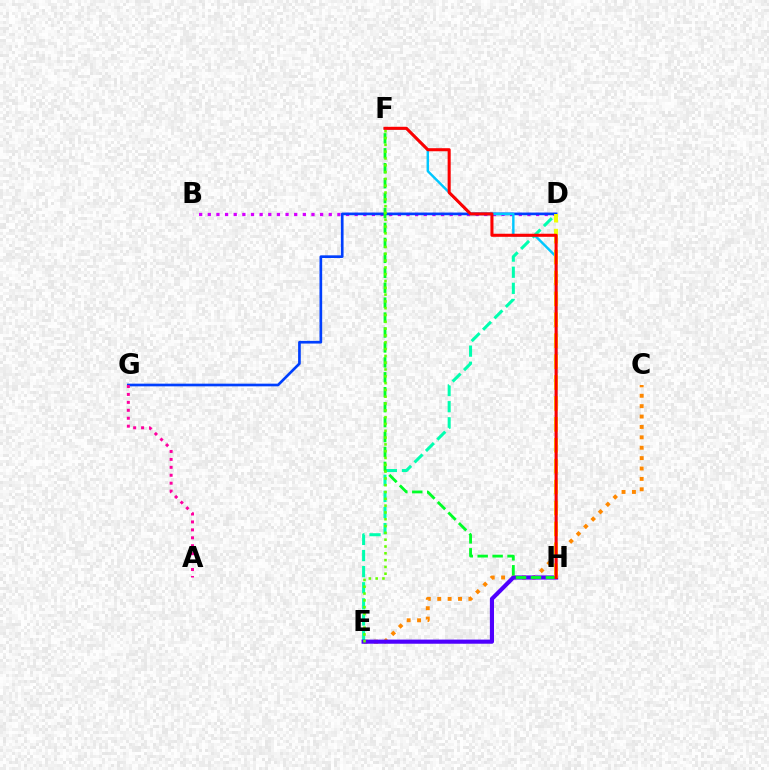{('C', 'E'): [{'color': '#ff8800', 'line_style': 'dotted', 'thickness': 2.82}], ('B', 'D'): [{'color': '#d600ff', 'line_style': 'dotted', 'thickness': 2.35}], ('D', 'E'): [{'color': '#00ffaf', 'line_style': 'dashed', 'thickness': 2.19}], ('D', 'G'): [{'color': '#003fff', 'line_style': 'solid', 'thickness': 1.93}], ('A', 'G'): [{'color': '#ff00a0', 'line_style': 'dotted', 'thickness': 2.16}], ('F', 'H'): [{'color': '#00c7ff', 'line_style': 'solid', 'thickness': 1.75}, {'color': '#00ff27', 'line_style': 'dashed', 'thickness': 2.03}, {'color': '#ff0000', 'line_style': 'solid', 'thickness': 2.2}], ('E', 'H'): [{'color': '#4f00ff', 'line_style': 'solid', 'thickness': 2.97}], ('D', 'H'): [{'color': '#eeff00', 'line_style': 'dashed', 'thickness': 2.84}], ('E', 'F'): [{'color': '#66ff00', 'line_style': 'dotted', 'thickness': 1.85}]}